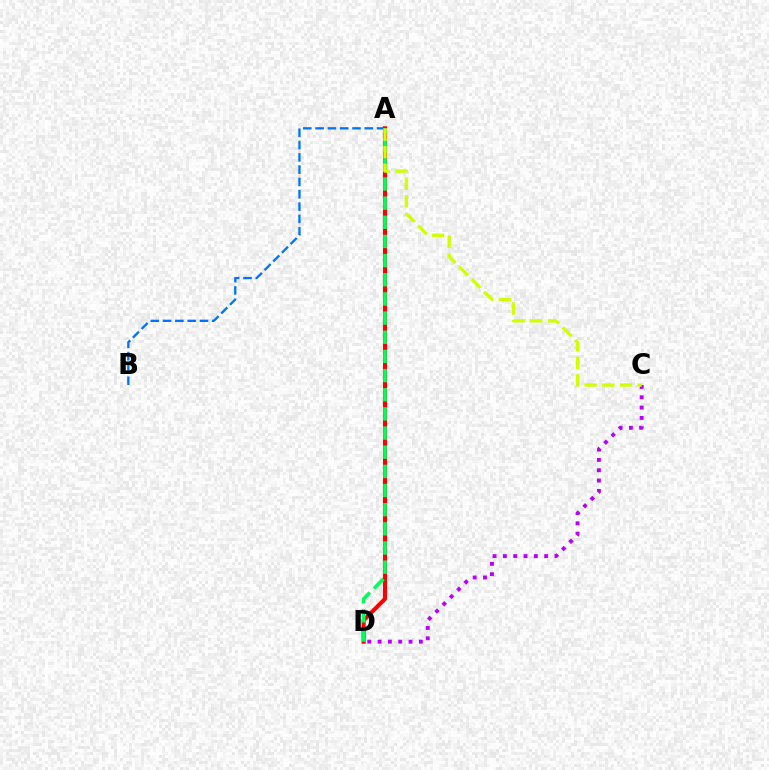{('A', 'B'): [{'color': '#0074ff', 'line_style': 'dashed', 'thickness': 1.67}], ('A', 'D'): [{'color': '#ff0000', 'line_style': 'solid', 'thickness': 2.94}, {'color': '#00ff5c', 'line_style': 'dashed', 'thickness': 2.6}], ('C', 'D'): [{'color': '#b900ff', 'line_style': 'dotted', 'thickness': 2.8}], ('A', 'C'): [{'color': '#d1ff00', 'line_style': 'dashed', 'thickness': 2.4}]}